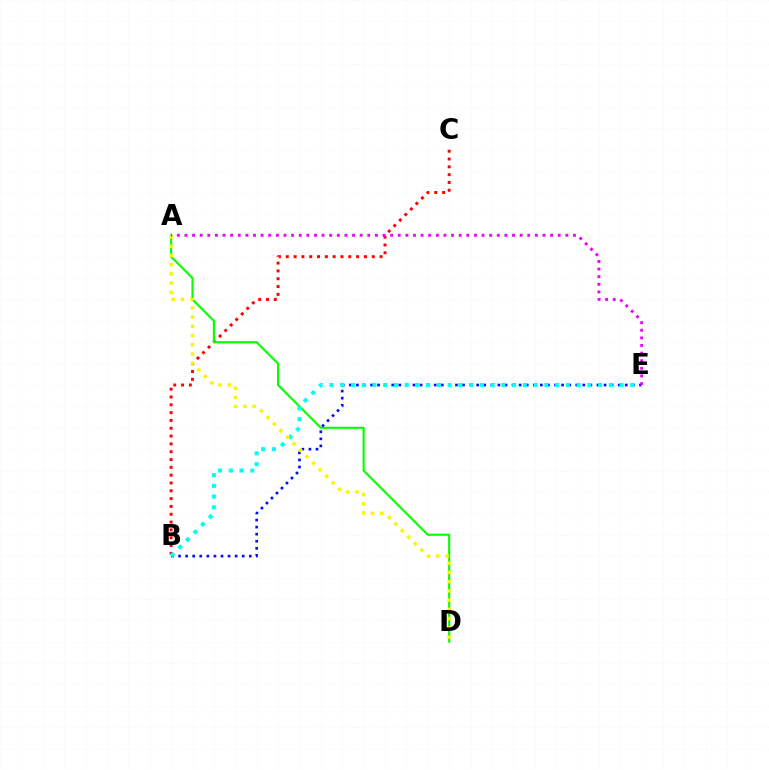{('B', 'C'): [{'color': '#ff0000', 'line_style': 'dotted', 'thickness': 2.12}], ('A', 'D'): [{'color': '#08ff00', 'line_style': 'solid', 'thickness': 1.53}, {'color': '#fcf500', 'line_style': 'dotted', 'thickness': 2.51}], ('B', 'E'): [{'color': '#0010ff', 'line_style': 'dotted', 'thickness': 1.92}, {'color': '#00fff6', 'line_style': 'dotted', 'thickness': 2.92}], ('A', 'E'): [{'color': '#ee00ff', 'line_style': 'dotted', 'thickness': 2.07}]}